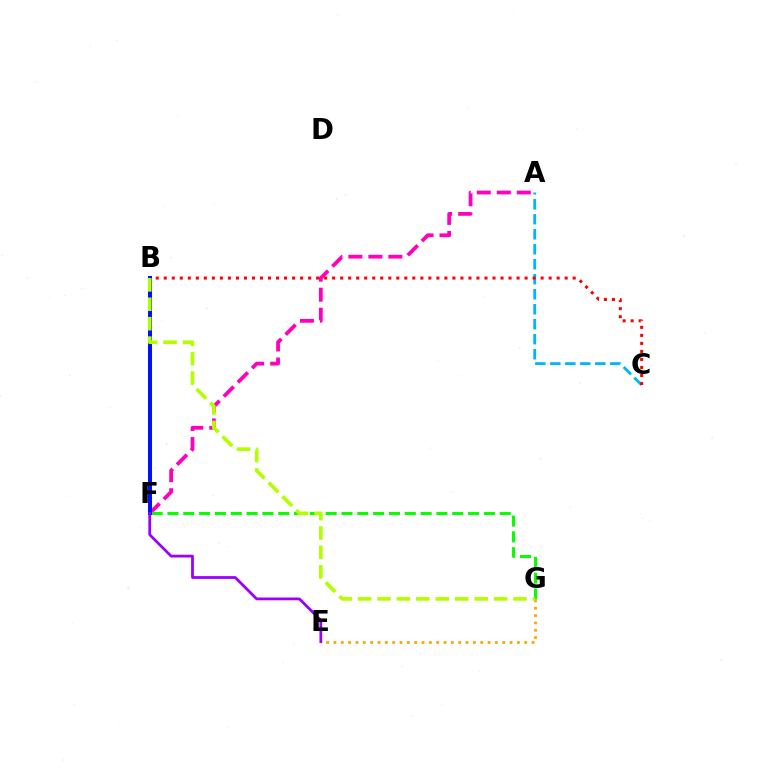{('A', 'C'): [{'color': '#00b5ff', 'line_style': 'dashed', 'thickness': 2.04}], ('B', 'F'): [{'color': '#00ff9d', 'line_style': 'dashed', 'thickness': 1.68}, {'color': '#0010ff', 'line_style': 'solid', 'thickness': 2.9}], ('A', 'F'): [{'color': '#ff00bd', 'line_style': 'dashed', 'thickness': 2.72}], ('B', 'C'): [{'color': '#ff0000', 'line_style': 'dotted', 'thickness': 2.18}], ('F', 'G'): [{'color': '#08ff00', 'line_style': 'dashed', 'thickness': 2.15}], ('E', 'G'): [{'color': '#ffa500', 'line_style': 'dotted', 'thickness': 1.99}], ('E', 'F'): [{'color': '#9b00ff', 'line_style': 'solid', 'thickness': 2.0}], ('B', 'G'): [{'color': '#b3ff00', 'line_style': 'dashed', 'thickness': 2.64}]}